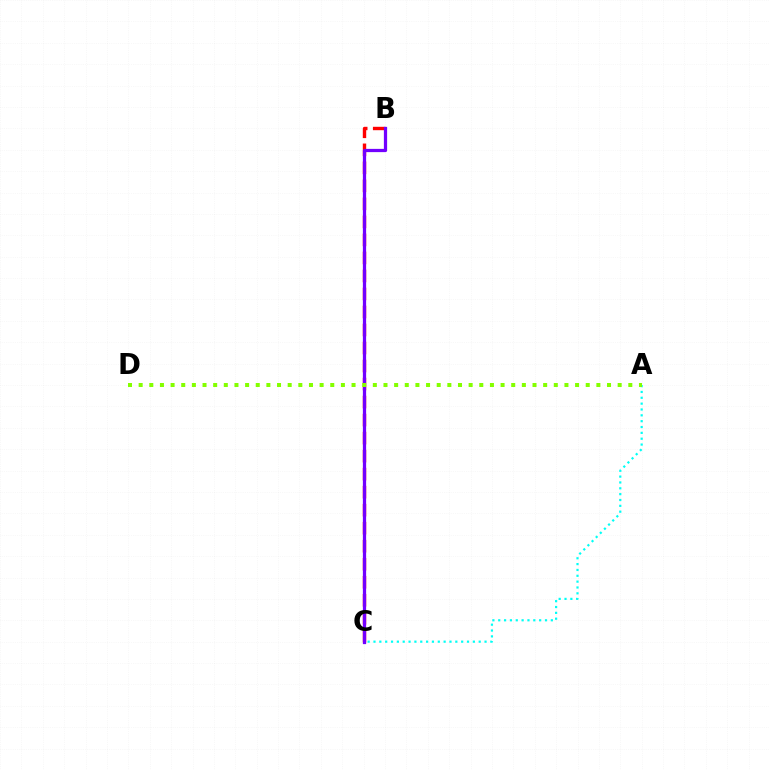{('B', 'C'): [{'color': '#ff0000', 'line_style': 'dashed', 'thickness': 2.45}, {'color': '#7200ff', 'line_style': 'solid', 'thickness': 2.33}], ('A', 'C'): [{'color': '#00fff6', 'line_style': 'dotted', 'thickness': 1.59}], ('A', 'D'): [{'color': '#84ff00', 'line_style': 'dotted', 'thickness': 2.89}]}